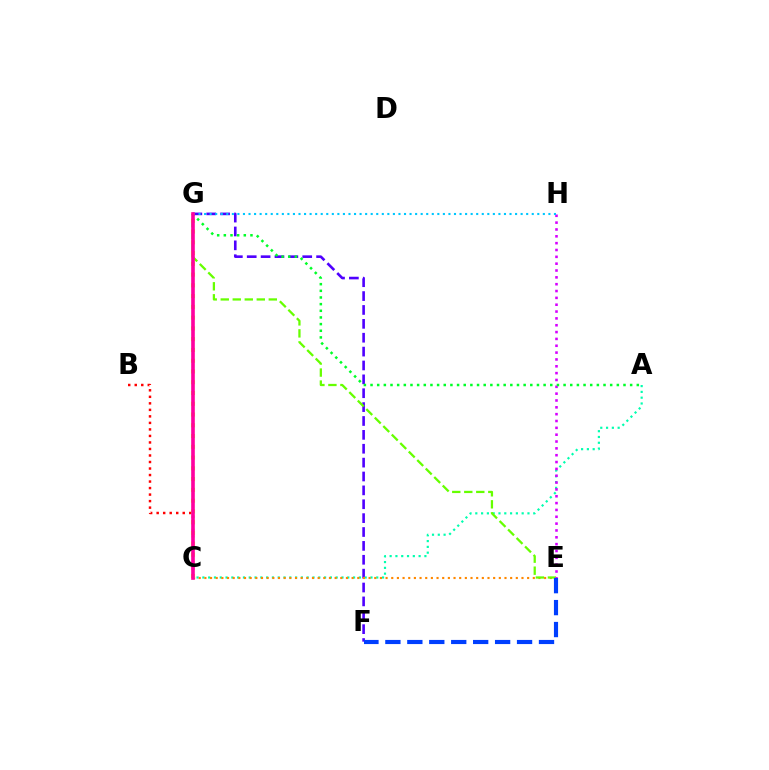{('F', 'G'): [{'color': '#4f00ff', 'line_style': 'dashed', 'thickness': 1.89}], ('B', 'C'): [{'color': '#ff0000', 'line_style': 'dotted', 'thickness': 1.77}], ('A', 'C'): [{'color': '#00ffaf', 'line_style': 'dotted', 'thickness': 1.57}], ('C', 'E'): [{'color': '#ff8800', 'line_style': 'dotted', 'thickness': 1.54}], ('E', 'G'): [{'color': '#66ff00', 'line_style': 'dashed', 'thickness': 1.63}], ('E', 'H'): [{'color': '#d600ff', 'line_style': 'dotted', 'thickness': 1.86}], ('C', 'G'): [{'color': '#eeff00', 'line_style': 'dotted', 'thickness': 2.92}, {'color': '#ff00a0', 'line_style': 'solid', 'thickness': 2.62}], ('G', 'H'): [{'color': '#00c7ff', 'line_style': 'dotted', 'thickness': 1.51}], ('A', 'G'): [{'color': '#00ff27', 'line_style': 'dotted', 'thickness': 1.81}], ('E', 'F'): [{'color': '#003fff', 'line_style': 'dashed', 'thickness': 2.98}]}